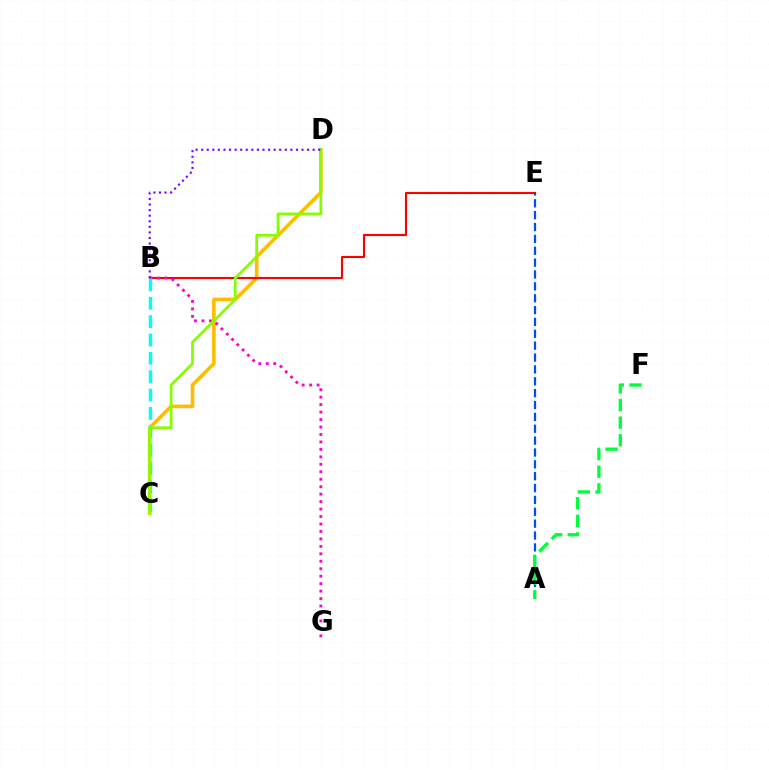{('C', 'D'): [{'color': '#ffbd00', 'line_style': 'solid', 'thickness': 2.61}, {'color': '#84ff00', 'line_style': 'solid', 'thickness': 1.99}], ('B', 'E'): [{'color': '#ff0000', 'line_style': 'solid', 'thickness': 1.53}], ('B', 'G'): [{'color': '#ff00cf', 'line_style': 'dotted', 'thickness': 2.03}], ('B', 'C'): [{'color': '#00fff6', 'line_style': 'dashed', 'thickness': 2.49}], ('A', 'E'): [{'color': '#004bff', 'line_style': 'dashed', 'thickness': 1.61}], ('B', 'D'): [{'color': '#7200ff', 'line_style': 'dotted', 'thickness': 1.51}], ('A', 'F'): [{'color': '#00ff39', 'line_style': 'dashed', 'thickness': 2.39}]}